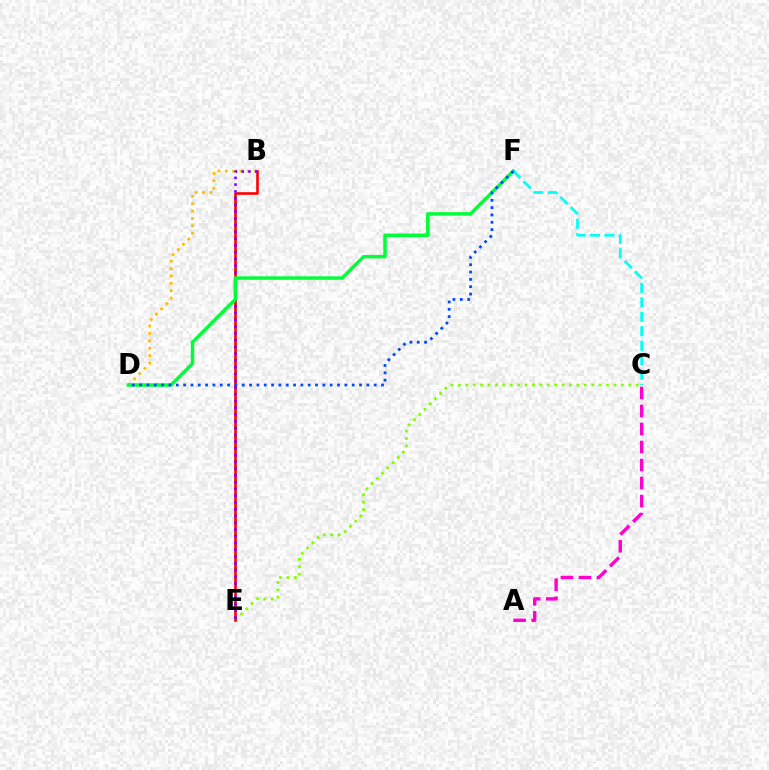{('C', 'E'): [{'color': '#84ff00', 'line_style': 'dotted', 'thickness': 2.01}], ('A', 'C'): [{'color': '#ff00cf', 'line_style': 'dashed', 'thickness': 2.45}], ('B', 'E'): [{'color': '#ff0000', 'line_style': 'solid', 'thickness': 1.89}, {'color': '#7200ff', 'line_style': 'dotted', 'thickness': 1.84}], ('B', 'D'): [{'color': '#ffbd00', 'line_style': 'dotted', 'thickness': 2.0}], ('D', 'F'): [{'color': '#00ff39', 'line_style': 'solid', 'thickness': 2.5}, {'color': '#004bff', 'line_style': 'dotted', 'thickness': 1.99}], ('C', 'F'): [{'color': '#00fff6', 'line_style': 'dashed', 'thickness': 1.96}]}